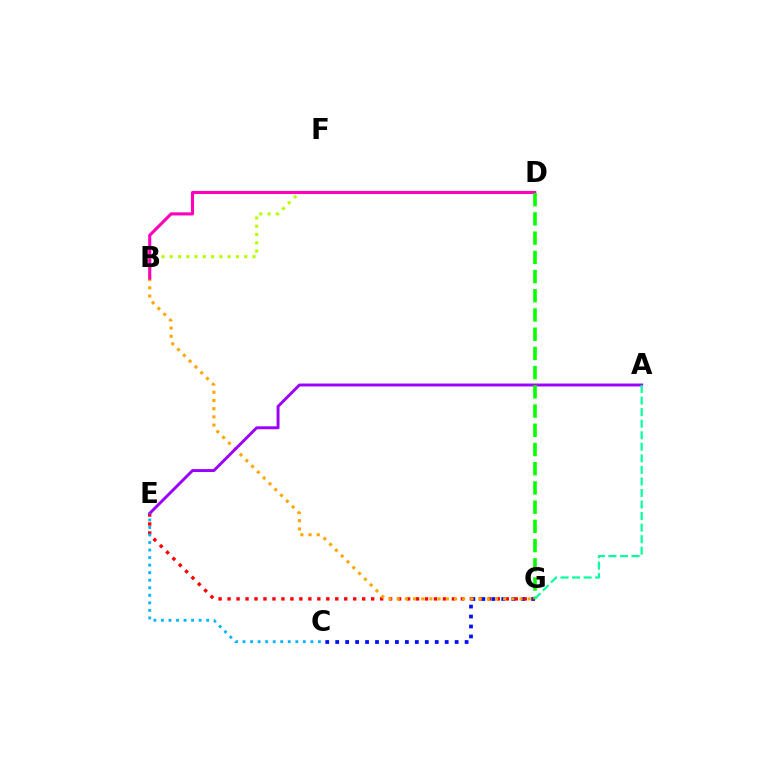{('C', 'G'): [{'color': '#0010ff', 'line_style': 'dotted', 'thickness': 2.71}], ('E', 'G'): [{'color': '#ff0000', 'line_style': 'dotted', 'thickness': 2.44}], ('B', 'G'): [{'color': '#ffa500', 'line_style': 'dotted', 'thickness': 2.23}], ('B', 'D'): [{'color': '#b3ff00', 'line_style': 'dotted', 'thickness': 2.25}, {'color': '#ff00bd', 'line_style': 'solid', 'thickness': 2.23}], ('A', 'E'): [{'color': '#9b00ff', 'line_style': 'solid', 'thickness': 2.11}], ('C', 'E'): [{'color': '#00b5ff', 'line_style': 'dotted', 'thickness': 2.05}], ('D', 'G'): [{'color': '#08ff00', 'line_style': 'dashed', 'thickness': 2.61}], ('A', 'G'): [{'color': '#00ff9d', 'line_style': 'dashed', 'thickness': 1.57}]}